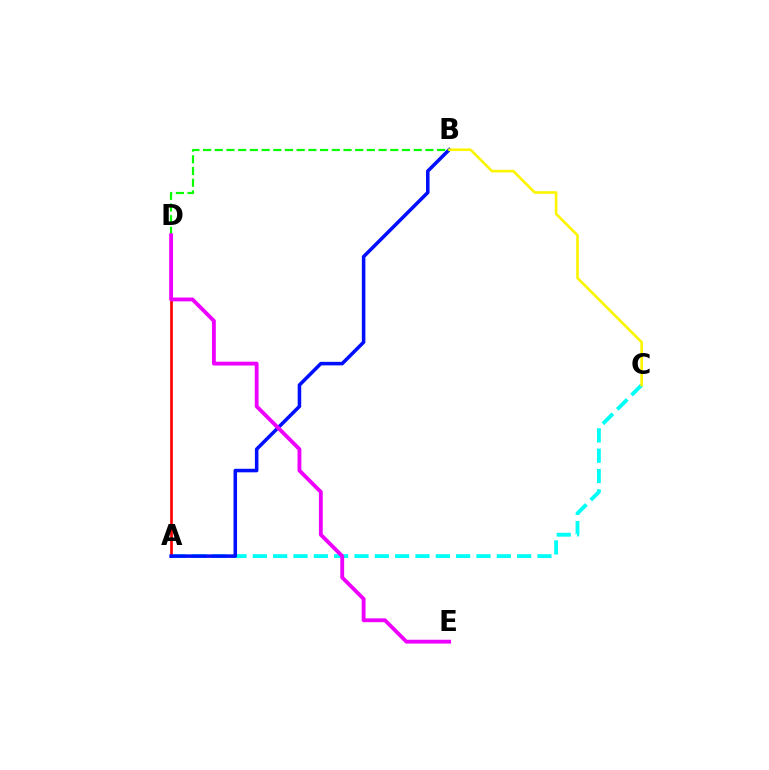{('A', 'C'): [{'color': '#00fff6', 'line_style': 'dashed', 'thickness': 2.76}], ('A', 'D'): [{'color': '#ff0000', 'line_style': 'solid', 'thickness': 1.94}], ('A', 'B'): [{'color': '#0010ff', 'line_style': 'solid', 'thickness': 2.55}], ('B', 'C'): [{'color': '#fcf500', 'line_style': 'solid', 'thickness': 1.89}], ('B', 'D'): [{'color': '#08ff00', 'line_style': 'dashed', 'thickness': 1.59}], ('D', 'E'): [{'color': '#ee00ff', 'line_style': 'solid', 'thickness': 2.77}]}